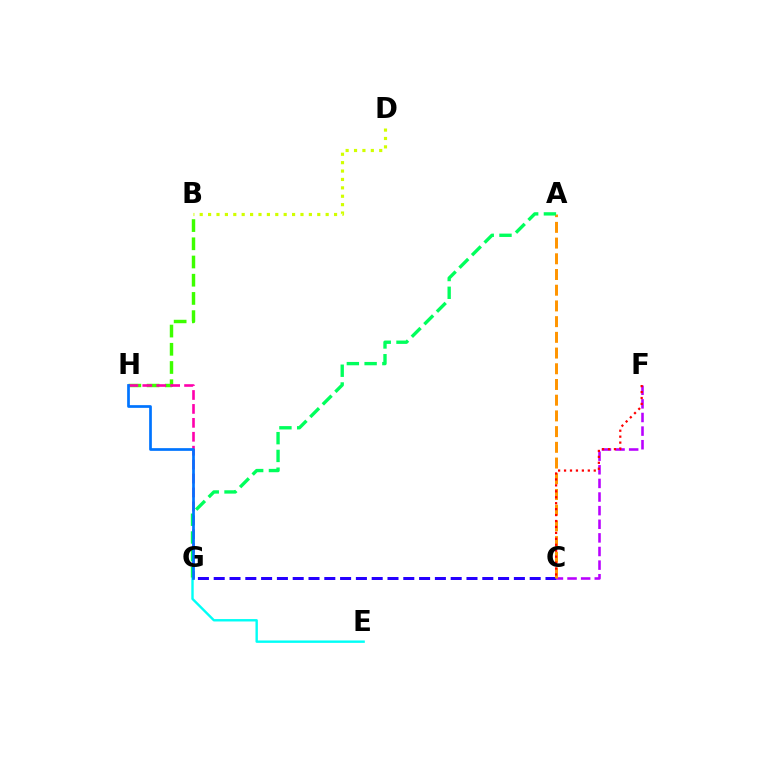{('C', 'F'): [{'color': '#b900ff', 'line_style': 'dashed', 'thickness': 1.85}, {'color': '#ff0000', 'line_style': 'dotted', 'thickness': 1.61}], ('B', 'H'): [{'color': '#3dff00', 'line_style': 'dashed', 'thickness': 2.47}], ('C', 'G'): [{'color': '#2500ff', 'line_style': 'dashed', 'thickness': 2.15}], ('G', 'H'): [{'color': '#ff00ac', 'line_style': 'dashed', 'thickness': 1.89}, {'color': '#0074ff', 'line_style': 'solid', 'thickness': 1.95}], ('B', 'D'): [{'color': '#d1ff00', 'line_style': 'dotted', 'thickness': 2.28}], ('E', 'G'): [{'color': '#00fff6', 'line_style': 'solid', 'thickness': 1.73}], ('A', 'C'): [{'color': '#ff9400', 'line_style': 'dashed', 'thickness': 2.13}], ('A', 'G'): [{'color': '#00ff5c', 'line_style': 'dashed', 'thickness': 2.41}]}